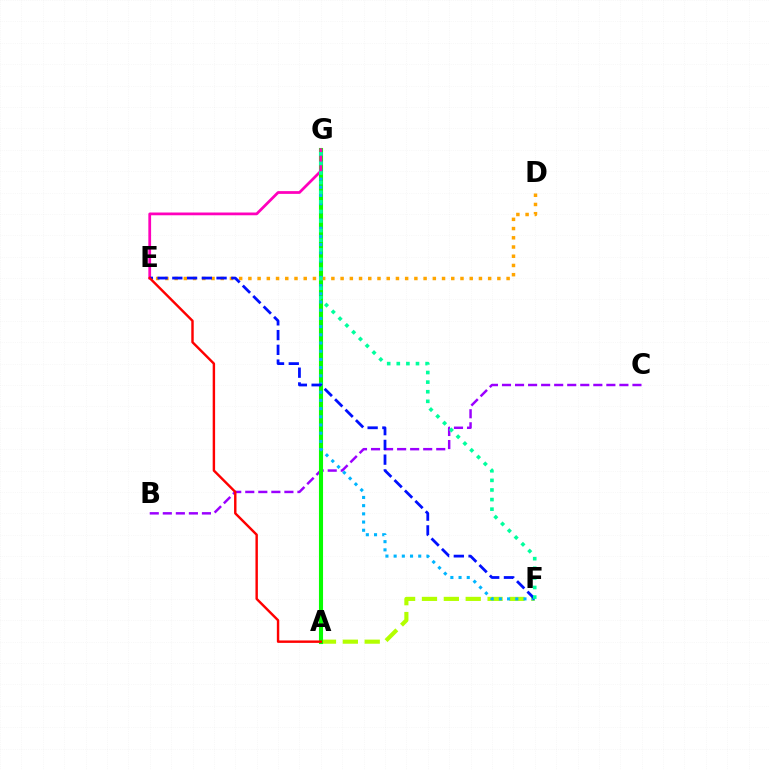{('B', 'C'): [{'color': '#9b00ff', 'line_style': 'dashed', 'thickness': 1.77}], ('A', 'F'): [{'color': '#b3ff00', 'line_style': 'dashed', 'thickness': 2.97}], ('A', 'G'): [{'color': '#08ff00', 'line_style': 'solid', 'thickness': 2.95}], ('D', 'E'): [{'color': '#ffa500', 'line_style': 'dotted', 'thickness': 2.51}], ('F', 'G'): [{'color': '#00b5ff', 'line_style': 'dotted', 'thickness': 2.23}, {'color': '#00ff9d', 'line_style': 'dotted', 'thickness': 2.61}], ('E', 'G'): [{'color': '#ff00bd', 'line_style': 'solid', 'thickness': 1.98}], ('E', 'F'): [{'color': '#0010ff', 'line_style': 'dashed', 'thickness': 2.0}], ('A', 'E'): [{'color': '#ff0000', 'line_style': 'solid', 'thickness': 1.75}]}